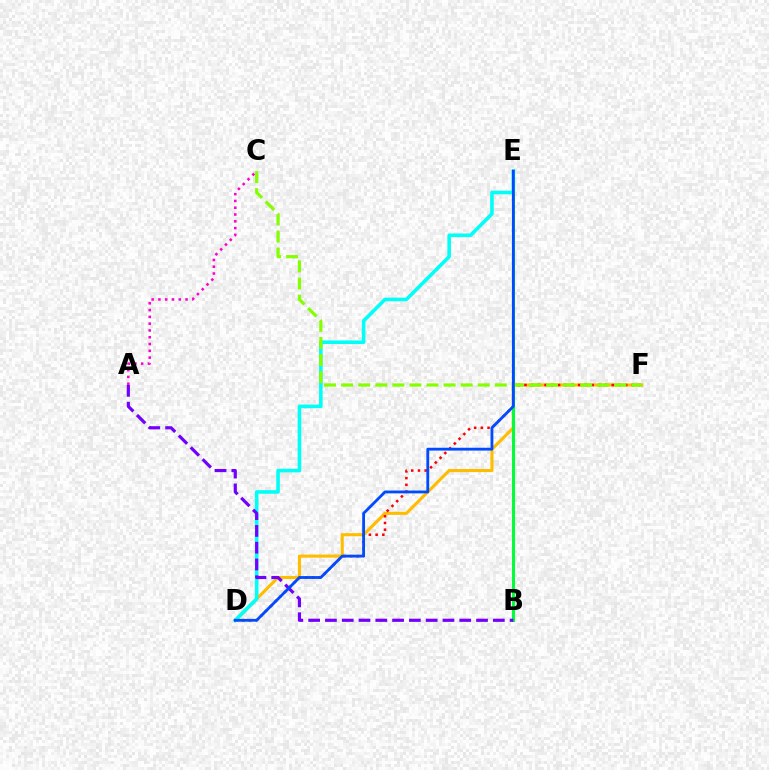{('D', 'F'): [{'color': '#ffbd00', 'line_style': 'solid', 'thickness': 2.23}, {'color': '#ff0000', 'line_style': 'dotted', 'thickness': 1.82}], ('B', 'E'): [{'color': '#00ff39', 'line_style': 'solid', 'thickness': 2.18}], ('D', 'E'): [{'color': '#00fff6', 'line_style': 'solid', 'thickness': 2.58}, {'color': '#004bff', 'line_style': 'solid', 'thickness': 2.03}], ('A', 'B'): [{'color': '#7200ff', 'line_style': 'dashed', 'thickness': 2.28}], ('A', 'C'): [{'color': '#ff00cf', 'line_style': 'dotted', 'thickness': 1.84}], ('C', 'F'): [{'color': '#84ff00', 'line_style': 'dashed', 'thickness': 2.32}]}